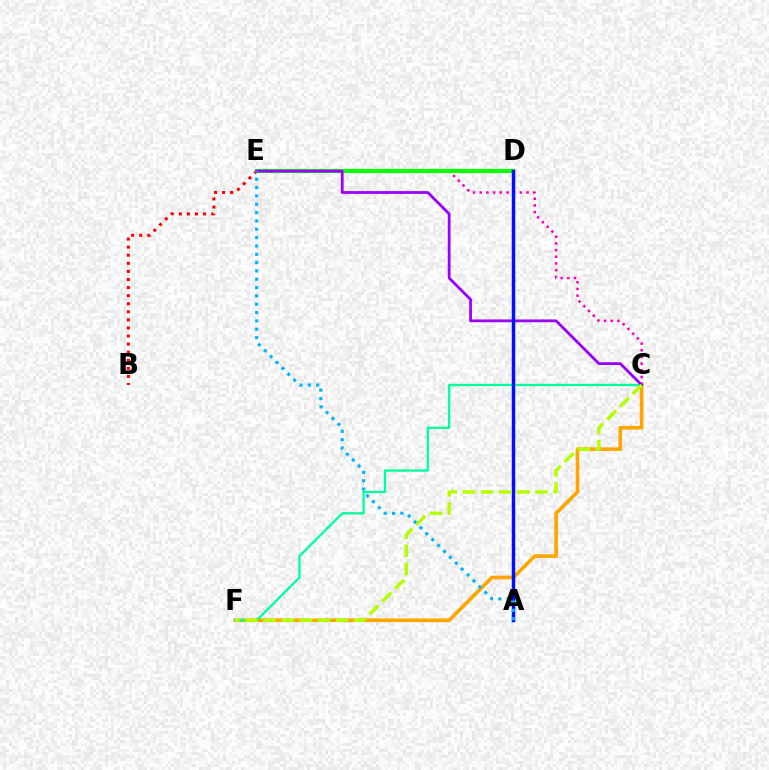{('C', 'F'): [{'color': '#ffa500', 'line_style': 'solid', 'thickness': 2.61}, {'color': '#00ff9d', 'line_style': 'solid', 'thickness': 1.65}, {'color': '#b3ff00', 'line_style': 'dashed', 'thickness': 2.46}], ('C', 'E'): [{'color': '#ff00bd', 'line_style': 'dotted', 'thickness': 1.82}, {'color': '#9b00ff', 'line_style': 'solid', 'thickness': 2.0}], ('D', 'E'): [{'color': '#08ff00', 'line_style': 'solid', 'thickness': 2.97}], ('B', 'E'): [{'color': '#ff0000', 'line_style': 'dotted', 'thickness': 2.2}], ('A', 'D'): [{'color': '#0010ff', 'line_style': 'solid', 'thickness': 2.5}], ('A', 'E'): [{'color': '#00b5ff', 'line_style': 'dotted', 'thickness': 2.26}]}